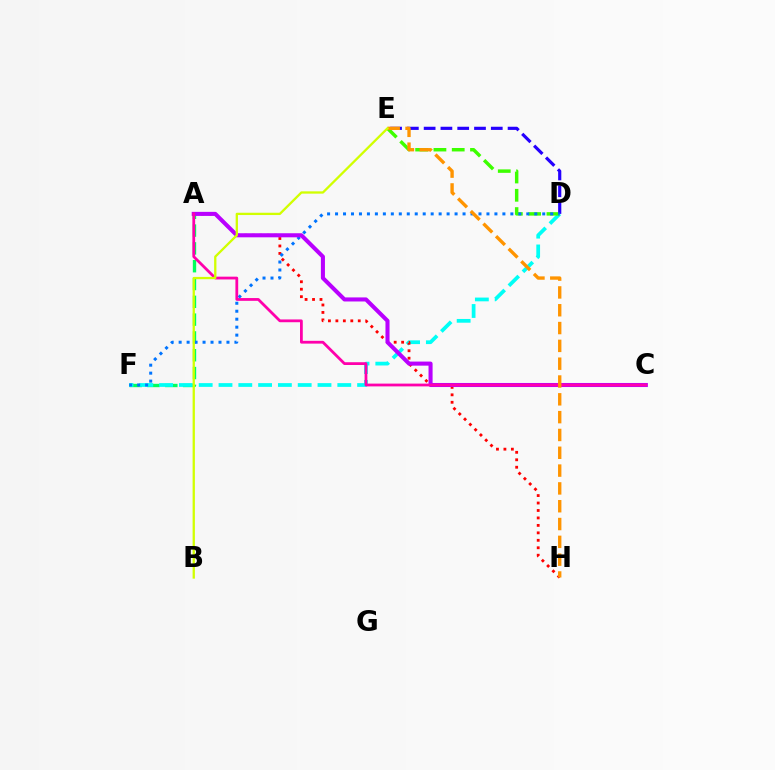{('A', 'F'): [{'color': '#00ff5c', 'line_style': 'dashed', 'thickness': 2.42}], ('D', 'F'): [{'color': '#00fff6', 'line_style': 'dashed', 'thickness': 2.69}, {'color': '#0074ff', 'line_style': 'dotted', 'thickness': 2.17}], ('D', 'E'): [{'color': '#3dff00', 'line_style': 'dashed', 'thickness': 2.48}, {'color': '#2500ff', 'line_style': 'dashed', 'thickness': 2.28}], ('A', 'H'): [{'color': '#ff0000', 'line_style': 'dotted', 'thickness': 2.03}], ('A', 'C'): [{'color': '#b900ff', 'line_style': 'solid', 'thickness': 2.93}, {'color': '#ff00ac', 'line_style': 'solid', 'thickness': 2.0}], ('E', 'H'): [{'color': '#ff9400', 'line_style': 'dashed', 'thickness': 2.42}], ('B', 'E'): [{'color': '#d1ff00', 'line_style': 'solid', 'thickness': 1.66}]}